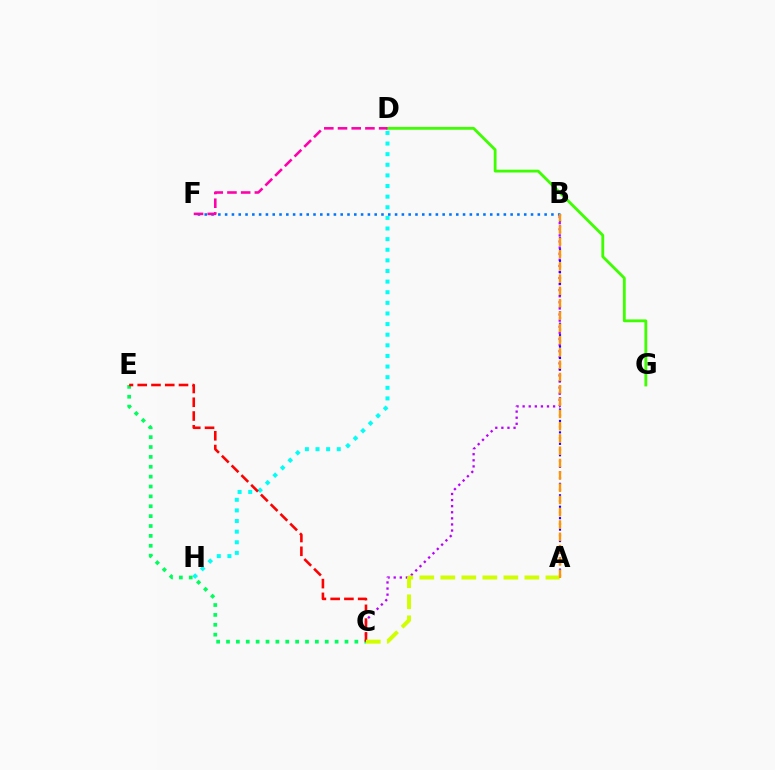{('B', 'C'): [{'color': '#b900ff', 'line_style': 'dotted', 'thickness': 1.66}], ('D', 'H'): [{'color': '#00fff6', 'line_style': 'dotted', 'thickness': 2.89}], ('C', 'E'): [{'color': '#00ff5c', 'line_style': 'dotted', 'thickness': 2.68}, {'color': '#ff0000', 'line_style': 'dashed', 'thickness': 1.87}], ('A', 'B'): [{'color': '#2500ff', 'line_style': 'dotted', 'thickness': 1.55}, {'color': '#ff9400', 'line_style': 'dashed', 'thickness': 1.67}], ('D', 'G'): [{'color': '#3dff00', 'line_style': 'solid', 'thickness': 2.03}], ('A', 'C'): [{'color': '#d1ff00', 'line_style': 'dashed', 'thickness': 2.86}], ('B', 'F'): [{'color': '#0074ff', 'line_style': 'dotted', 'thickness': 1.85}], ('D', 'F'): [{'color': '#ff00ac', 'line_style': 'dashed', 'thickness': 1.86}]}